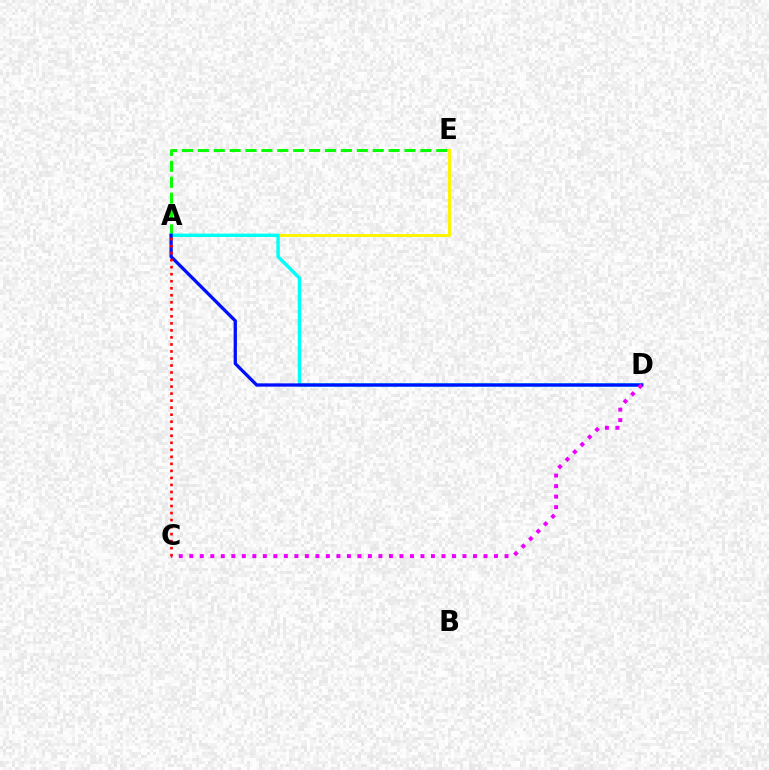{('A', 'E'): [{'color': '#fcf500', 'line_style': 'solid', 'thickness': 2.13}, {'color': '#08ff00', 'line_style': 'dashed', 'thickness': 2.16}], ('A', 'D'): [{'color': '#00fff6', 'line_style': 'solid', 'thickness': 2.44}, {'color': '#0010ff', 'line_style': 'solid', 'thickness': 2.36}], ('C', 'D'): [{'color': '#ee00ff', 'line_style': 'dotted', 'thickness': 2.85}], ('A', 'C'): [{'color': '#ff0000', 'line_style': 'dotted', 'thickness': 1.91}]}